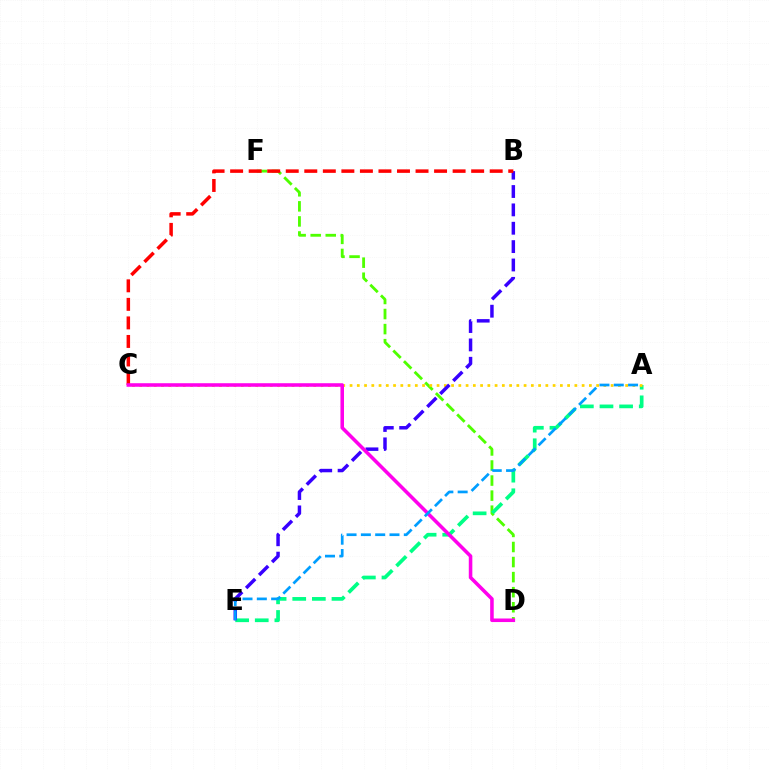{('D', 'F'): [{'color': '#4fff00', 'line_style': 'dashed', 'thickness': 2.05}], ('A', 'E'): [{'color': '#00ff86', 'line_style': 'dashed', 'thickness': 2.67}, {'color': '#009eff', 'line_style': 'dashed', 'thickness': 1.94}], ('A', 'C'): [{'color': '#ffd500', 'line_style': 'dotted', 'thickness': 1.97}], ('B', 'E'): [{'color': '#3700ff', 'line_style': 'dashed', 'thickness': 2.49}], ('B', 'C'): [{'color': '#ff0000', 'line_style': 'dashed', 'thickness': 2.52}], ('C', 'D'): [{'color': '#ff00ed', 'line_style': 'solid', 'thickness': 2.56}]}